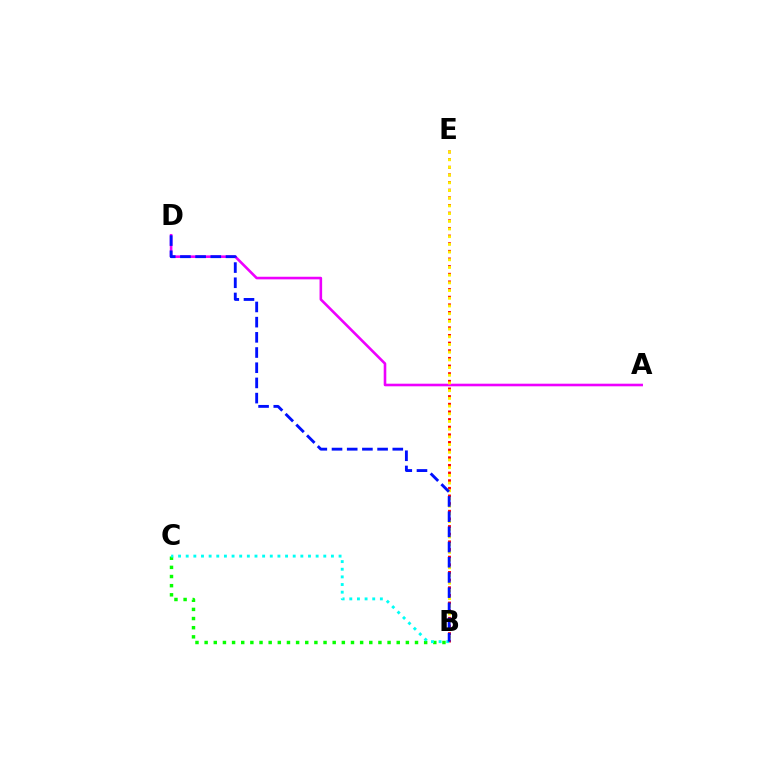{('B', 'C'): [{'color': '#08ff00', 'line_style': 'dotted', 'thickness': 2.49}, {'color': '#00fff6', 'line_style': 'dotted', 'thickness': 2.08}], ('A', 'D'): [{'color': '#ee00ff', 'line_style': 'solid', 'thickness': 1.87}], ('B', 'E'): [{'color': '#ff0000', 'line_style': 'dotted', 'thickness': 2.08}, {'color': '#fcf500', 'line_style': 'dotted', 'thickness': 2.09}], ('B', 'D'): [{'color': '#0010ff', 'line_style': 'dashed', 'thickness': 2.06}]}